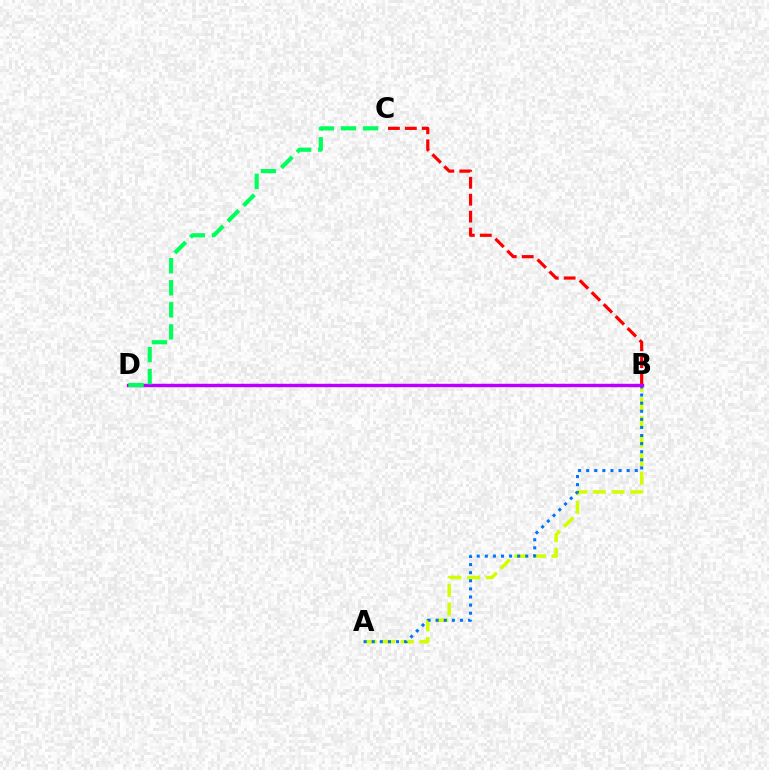{('A', 'B'): [{'color': '#d1ff00', 'line_style': 'dashed', 'thickness': 2.53}, {'color': '#0074ff', 'line_style': 'dotted', 'thickness': 2.2}], ('B', 'C'): [{'color': '#ff0000', 'line_style': 'dashed', 'thickness': 2.3}], ('B', 'D'): [{'color': '#b900ff', 'line_style': 'solid', 'thickness': 2.46}], ('C', 'D'): [{'color': '#00ff5c', 'line_style': 'dashed', 'thickness': 3.0}]}